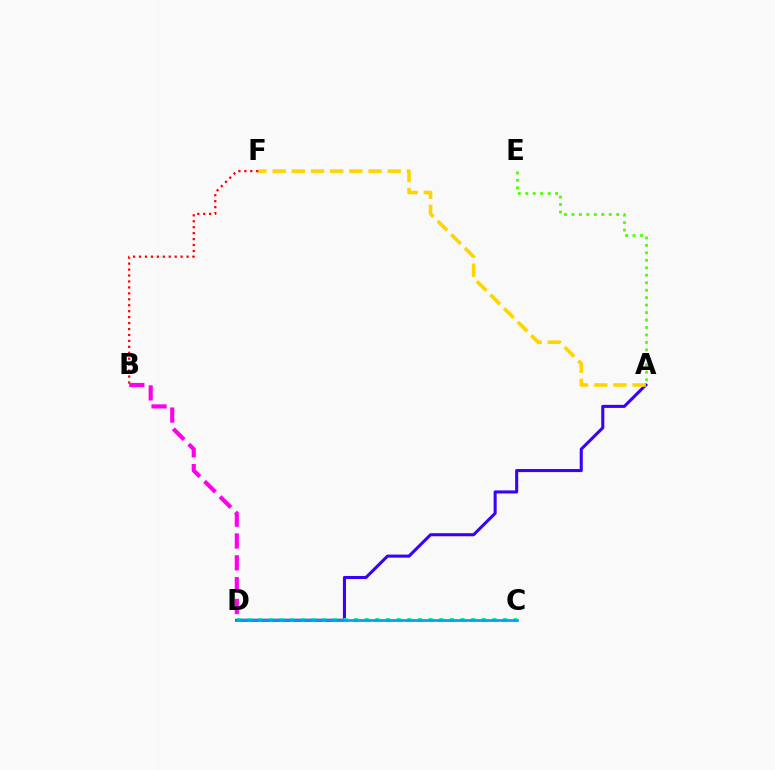{('A', 'D'): [{'color': '#3700ff', 'line_style': 'solid', 'thickness': 2.2}], ('C', 'D'): [{'color': '#00ff86', 'line_style': 'dotted', 'thickness': 2.89}, {'color': '#009eff', 'line_style': 'solid', 'thickness': 1.95}], ('A', 'F'): [{'color': '#ffd500', 'line_style': 'dashed', 'thickness': 2.6}], ('A', 'E'): [{'color': '#4fff00', 'line_style': 'dotted', 'thickness': 2.03}], ('B', 'F'): [{'color': '#ff0000', 'line_style': 'dotted', 'thickness': 1.61}], ('B', 'D'): [{'color': '#ff00ed', 'line_style': 'dashed', 'thickness': 2.97}]}